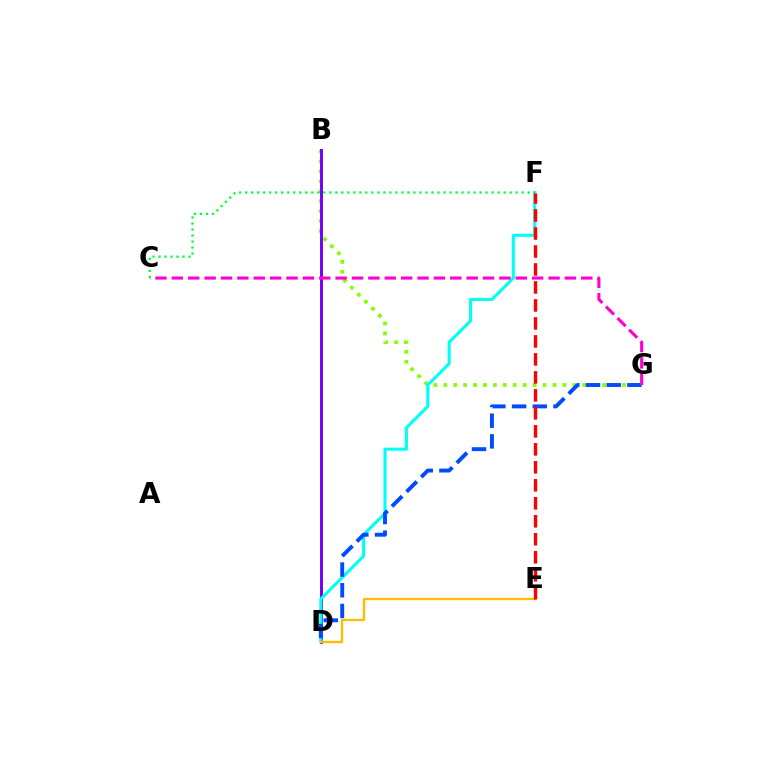{('B', 'G'): [{'color': '#84ff00', 'line_style': 'dotted', 'thickness': 2.7}], ('B', 'D'): [{'color': '#7200ff', 'line_style': 'solid', 'thickness': 2.11}], ('D', 'F'): [{'color': '#00fff6', 'line_style': 'solid', 'thickness': 2.22}], ('D', 'G'): [{'color': '#004bff', 'line_style': 'dashed', 'thickness': 2.81}], ('C', 'G'): [{'color': '#ff00cf', 'line_style': 'dashed', 'thickness': 2.22}], ('D', 'E'): [{'color': '#ffbd00', 'line_style': 'solid', 'thickness': 1.69}], ('C', 'F'): [{'color': '#00ff39', 'line_style': 'dotted', 'thickness': 1.63}], ('E', 'F'): [{'color': '#ff0000', 'line_style': 'dashed', 'thickness': 2.44}]}